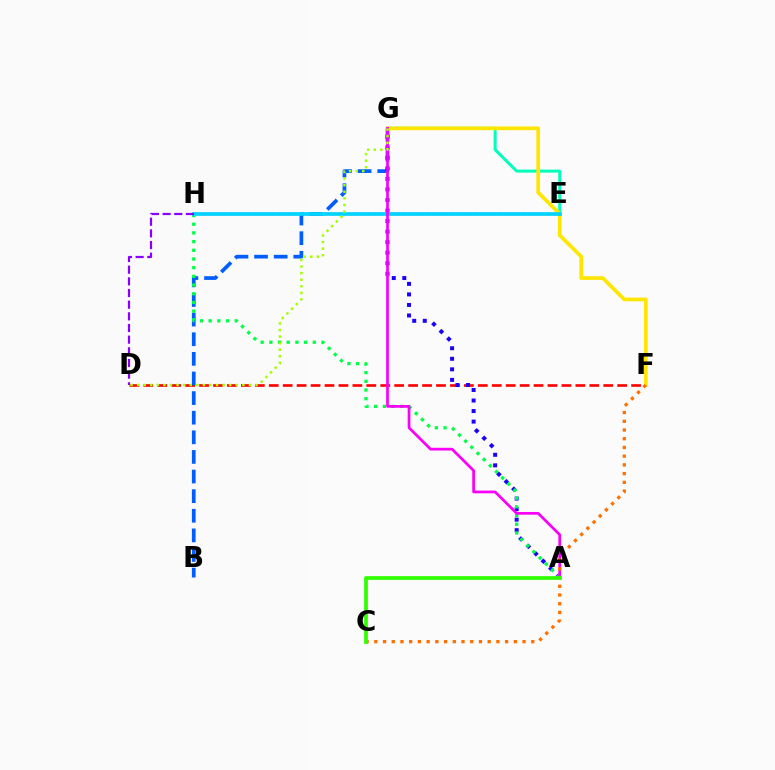{('D', 'F'): [{'color': '#ff0000', 'line_style': 'dashed', 'thickness': 1.89}], ('B', 'G'): [{'color': '#005dff', 'line_style': 'dashed', 'thickness': 2.66}], ('E', 'G'): [{'color': '#00ffbb', 'line_style': 'solid', 'thickness': 2.16}], ('A', 'G'): [{'color': '#1900ff', 'line_style': 'dotted', 'thickness': 2.86}, {'color': '#fa00f9', 'line_style': 'solid', 'thickness': 1.96}], ('A', 'H'): [{'color': '#00ff45', 'line_style': 'dotted', 'thickness': 2.36}], ('F', 'G'): [{'color': '#ffe600', 'line_style': 'solid', 'thickness': 2.68}], ('E', 'H'): [{'color': '#ff0088', 'line_style': 'dotted', 'thickness': 1.62}, {'color': '#00d3ff', 'line_style': 'solid', 'thickness': 2.66}], ('D', 'H'): [{'color': '#8a00ff', 'line_style': 'dashed', 'thickness': 1.58}], ('C', 'F'): [{'color': '#ff7000', 'line_style': 'dotted', 'thickness': 2.37}], ('D', 'G'): [{'color': '#a2ff00', 'line_style': 'dotted', 'thickness': 1.79}], ('A', 'C'): [{'color': '#31ff00', 'line_style': 'solid', 'thickness': 2.69}]}